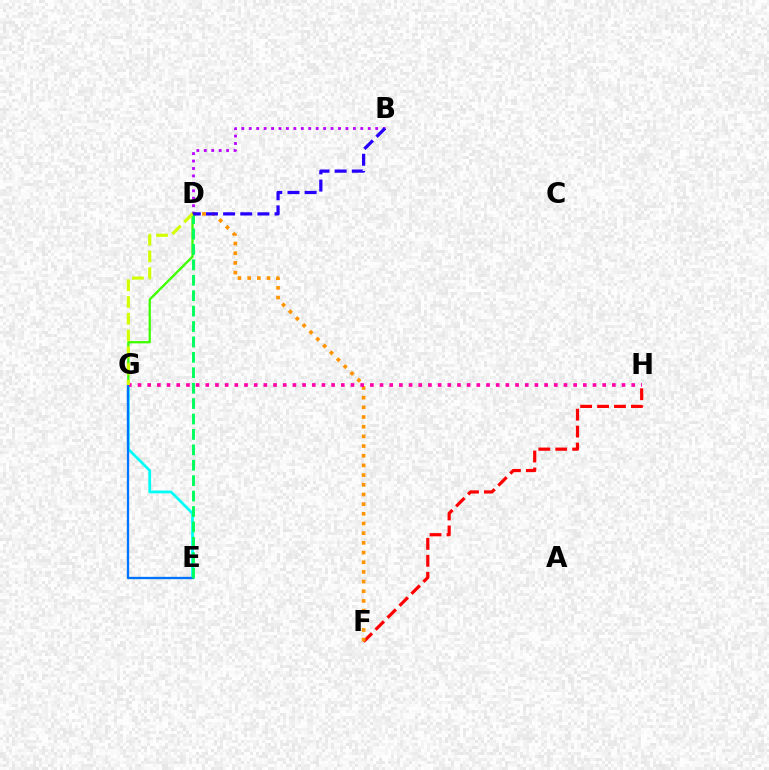{('E', 'G'): [{'color': '#00fff6', 'line_style': 'solid', 'thickness': 1.97}, {'color': '#0074ff', 'line_style': 'solid', 'thickness': 1.67}], ('B', 'D'): [{'color': '#b900ff', 'line_style': 'dotted', 'thickness': 2.02}, {'color': '#2500ff', 'line_style': 'dashed', 'thickness': 2.33}], ('D', 'G'): [{'color': '#3dff00', 'line_style': 'solid', 'thickness': 1.66}, {'color': '#d1ff00', 'line_style': 'dashed', 'thickness': 2.27}], ('F', 'H'): [{'color': '#ff0000', 'line_style': 'dashed', 'thickness': 2.3}], ('D', 'F'): [{'color': '#ff9400', 'line_style': 'dotted', 'thickness': 2.63}], ('G', 'H'): [{'color': '#ff00ac', 'line_style': 'dotted', 'thickness': 2.63}], ('D', 'E'): [{'color': '#00ff5c', 'line_style': 'dashed', 'thickness': 2.09}]}